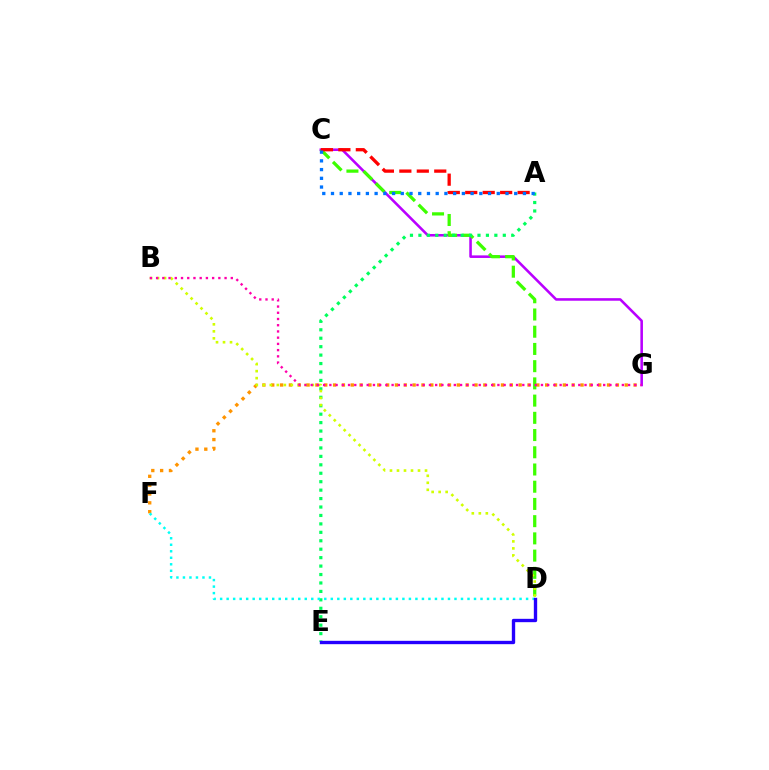{('F', 'G'): [{'color': '#ff9400', 'line_style': 'dotted', 'thickness': 2.4}], ('C', 'G'): [{'color': '#b900ff', 'line_style': 'solid', 'thickness': 1.85}], ('C', 'D'): [{'color': '#3dff00', 'line_style': 'dashed', 'thickness': 2.34}], ('A', 'E'): [{'color': '#00ff5c', 'line_style': 'dotted', 'thickness': 2.29}], ('B', 'D'): [{'color': '#d1ff00', 'line_style': 'dotted', 'thickness': 1.9}], ('D', 'F'): [{'color': '#00fff6', 'line_style': 'dotted', 'thickness': 1.77}], ('B', 'G'): [{'color': '#ff00ac', 'line_style': 'dotted', 'thickness': 1.69}], ('D', 'E'): [{'color': '#2500ff', 'line_style': 'solid', 'thickness': 2.41}], ('A', 'C'): [{'color': '#ff0000', 'line_style': 'dashed', 'thickness': 2.37}, {'color': '#0074ff', 'line_style': 'dotted', 'thickness': 2.37}]}